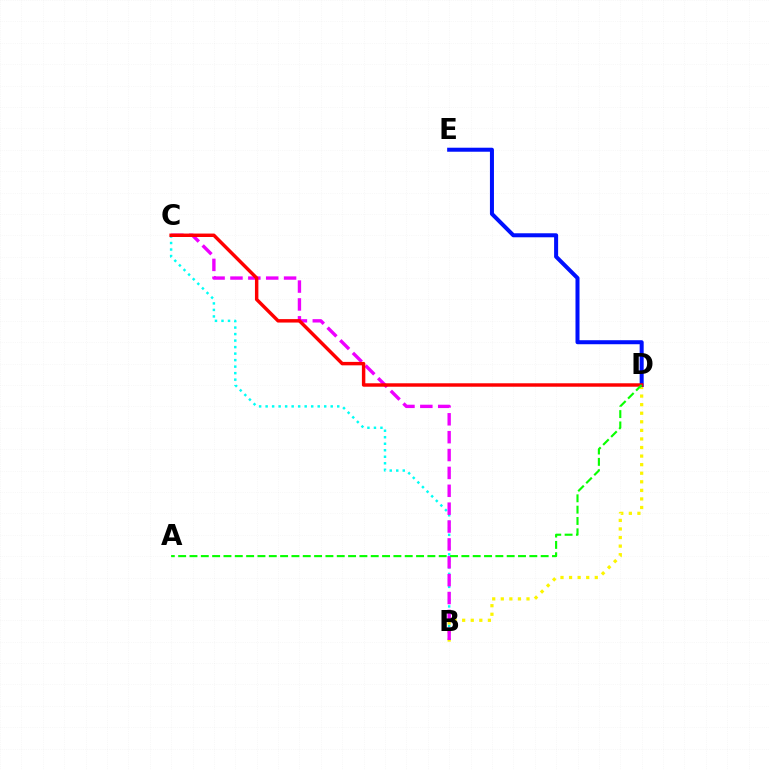{('B', 'C'): [{'color': '#00fff6', 'line_style': 'dotted', 'thickness': 1.77}, {'color': '#ee00ff', 'line_style': 'dashed', 'thickness': 2.43}], ('B', 'D'): [{'color': '#fcf500', 'line_style': 'dotted', 'thickness': 2.33}], ('D', 'E'): [{'color': '#0010ff', 'line_style': 'solid', 'thickness': 2.89}], ('C', 'D'): [{'color': '#ff0000', 'line_style': 'solid', 'thickness': 2.48}], ('A', 'D'): [{'color': '#08ff00', 'line_style': 'dashed', 'thickness': 1.54}]}